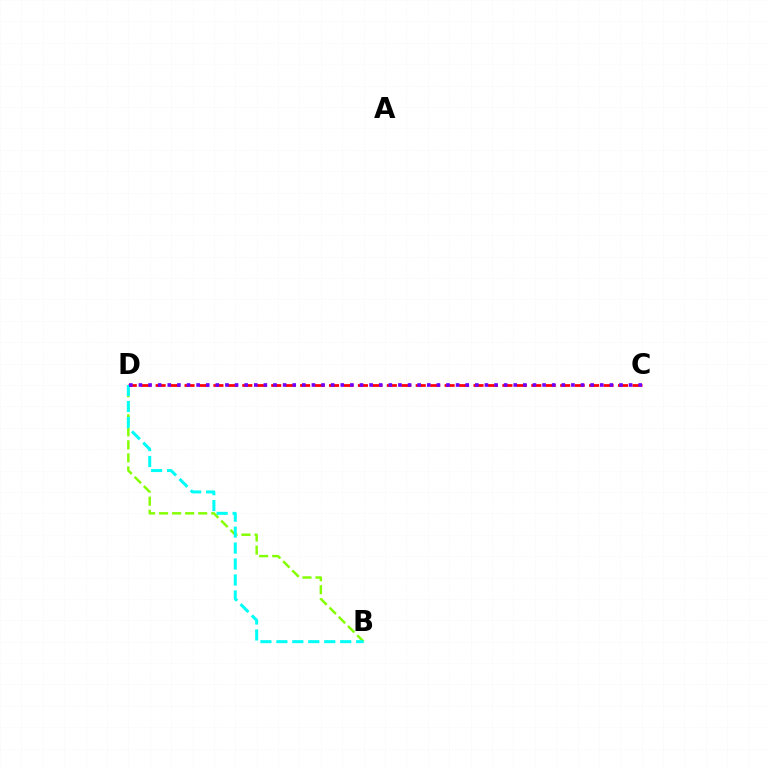{('C', 'D'): [{'color': '#ff0000', 'line_style': 'dashed', 'thickness': 1.96}, {'color': '#7200ff', 'line_style': 'dotted', 'thickness': 2.61}], ('B', 'D'): [{'color': '#84ff00', 'line_style': 'dashed', 'thickness': 1.77}, {'color': '#00fff6', 'line_style': 'dashed', 'thickness': 2.17}]}